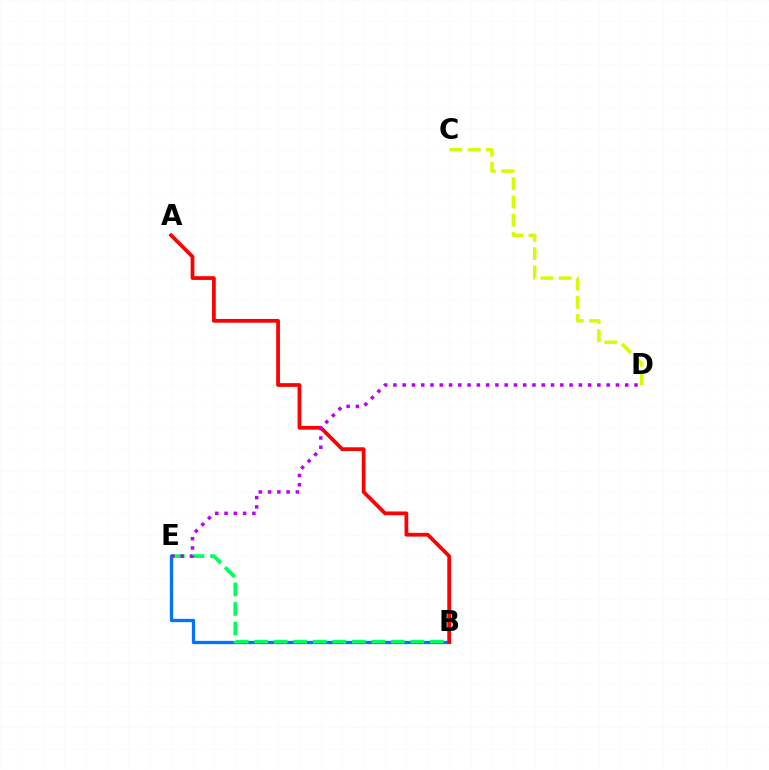{('B', 'E'): [{'color': '#0074ff', 'line_style': 'solid', 'thickness': 2.37}, {'color': '#00ff5c', 'line_style': 'dashed', 'thickness': 2.65}], ('C', 'D'): [{'color': '#d1ff00', 'line_style': 'dashed', 'thickness': 2.48}], ('A', 'B'): [{'color': '#ff0000', 'line_style': 'solid', 'thickness': 2.7}], ('D', 'E'): [{'color': '#b900ff', 'line_style': 'dotted', 'thickness': 2.52}]}